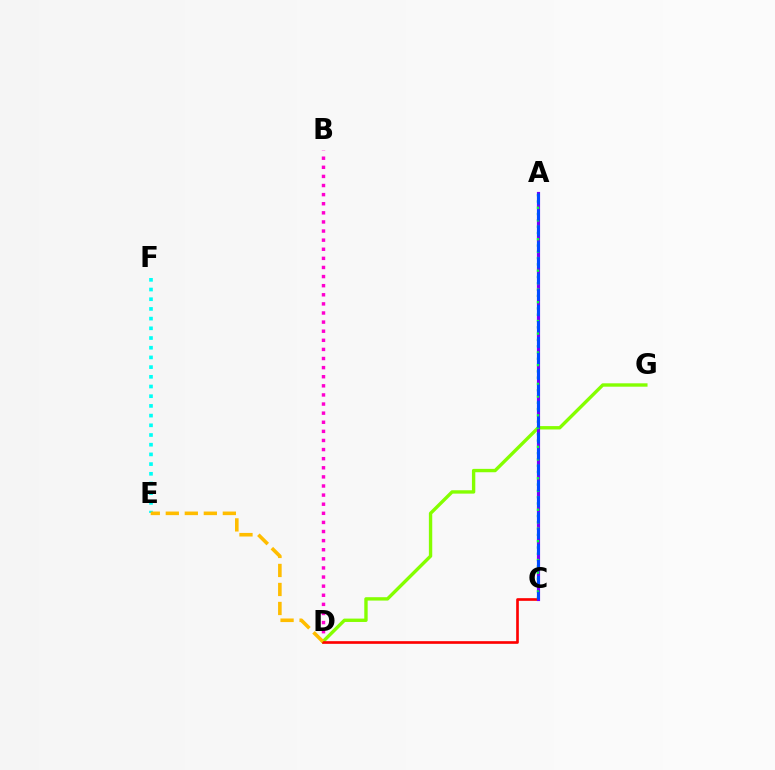{('B', 'D'): [{'color': '#ff00cf', 'line_style': 'dotted', 'thickness': 2.47}], ('E', 'F'): [{'color': '#00fff6', 'line_style': 'dotted', 'thickness': 2.63}], ('D', 'G'): [{'color': '#84ff00', 'line_style': 'solid', 'thickness': 2.43}], ('C', 'D'): [{'color': '#ff0000', 'line_style': 'solid', 'thickness': 1.91}], ('A', 'C'): [{'color': '#7200ff', 'line_style': 'solid', 'thickness': 2.27}, {'color': '#00ff39', 'line_style': 'dotted', 'thickness': 1.71}, {'color': '#004bff', 'line_style': 'dashed', 'thickness': 2.16}], ('D', 'E'): [{'color': '#ffbd00', 'line_style': 'dashed', 'thickness': 2.58}]}